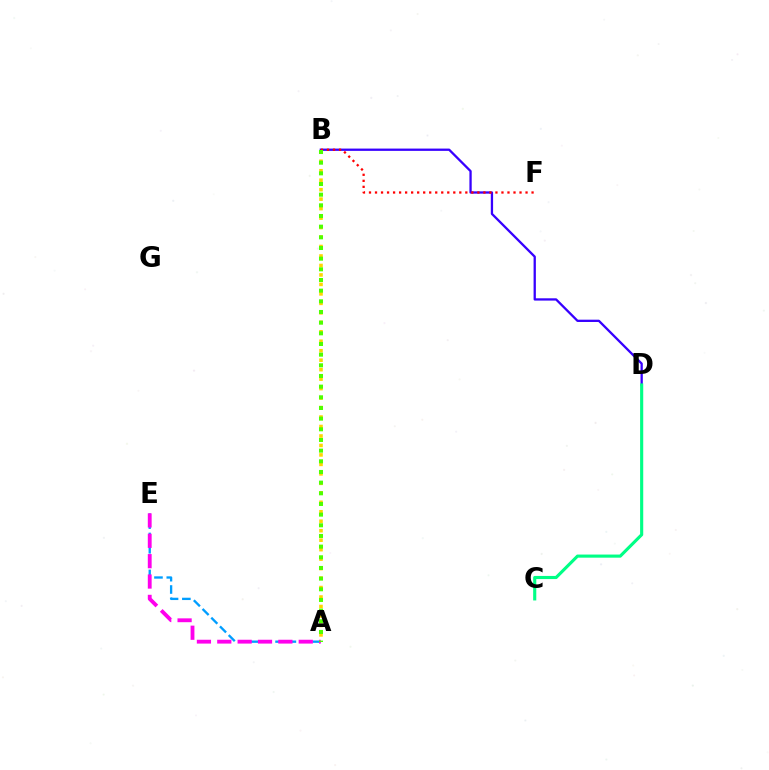{('B', 'D'): [{'color': '#3700ff', 'line_style': 'solid', 'thickness': 1.65}], ('A', 'E'): [{'color': '#009eff', 'line_style': 'dashed', 'thickness': 1.67}, {'color': '#ff00ed', 'line_style': 'dashed', 'thickness': 2.77}], ('A', 'B'): [{'color': '#ffd500', 'line_style': 'dotted', 'thickness': 2.57}, {'color': '#4fff00', 'line_style': 'dotted', 'thickness': 2.9}], ('B', 'F'): [{'color': '#ff0000', 'line_style': 'dotted', 'thickness': 1.64}], ('C', 'D'): [{'color': '#00ff86', 'line_style': 'solid', 'thickness': 2.25}]}